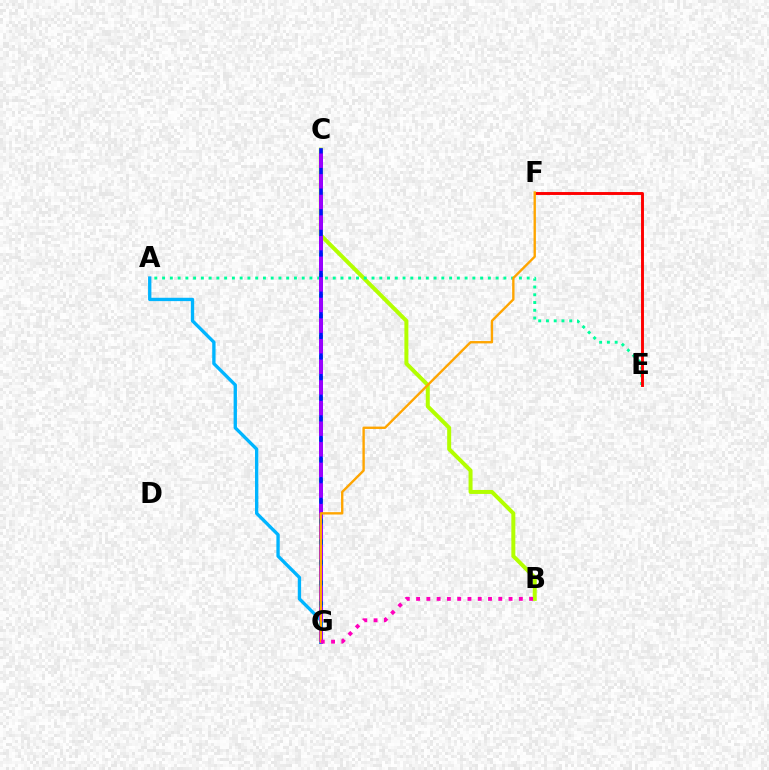{('C', 'G'): [{'color': '#08ff00', 'line_style': 'dotted', 'thickness': 2.79}, {'color': '#0010ff', 'line_style': 'solid', 'thickness': 2.64}, {'color': '#9b00ff', 'line_style': 'dashed', 'thickness': 2.8}], ('B', 'C'): [{'color': '#b3ff00', 'line_style': 'solid', 'thickness': 2.87}], ('A', 'E'): [{'color': '#00ff9d', 'line_style': 'dotted', 'thickness': 2.11}], ('A', 'G'): [{'color': '#00b5ff', 'line_style': 'solid', 'thickness': 2.4}], ('E', 'F'): [{'color': '#ff0000', 'line_style': 'solid', 'thickness': 2.1}], ('F', 'G'): [{'color': '#ffa500', 'line_style': 'solid', 'thickness': 1.71}], ('B', 'G'): [{'color': '#ff00bd', 'line_style': 'dotted', 'thickness': 2.79}]}